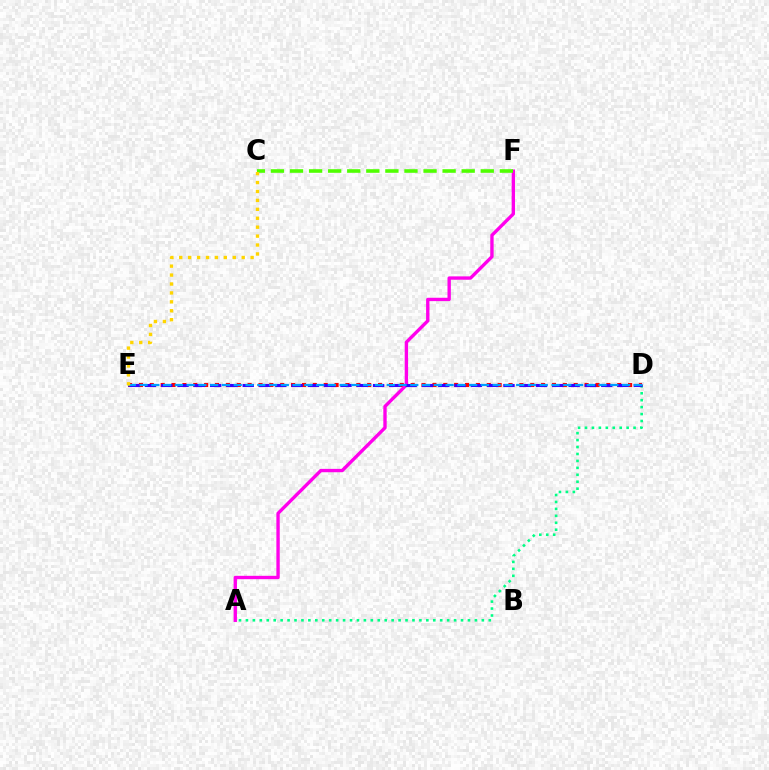{('A', 'D'): [{'color': '#00ff86', 'line_style': 'dotted', 'thickness': 1.89}], ('D', 'E'): [{'color': '#ff0000', 'line_style': 'dotted', 'thickness': 2.95}, {'color': '#3700ff', 'line_style': 'dashed', 'thickness': 2.21}, {'color': '#009eff', 'line_style': 'dashed', 'thickness': 1.6}], ('A', 'F'): [{'color': '#ff00ed', 'line_style': 'solid', 'thickness': 2.42}], ('C', 'F'): [{'color': '#4fff00', 'line_style': 'dashed', 'thickness': 2.59}], ('C', 'E'): [{'color': '#ffd500', 'line_style': 'dotted', 'thickness': 2.43}]}